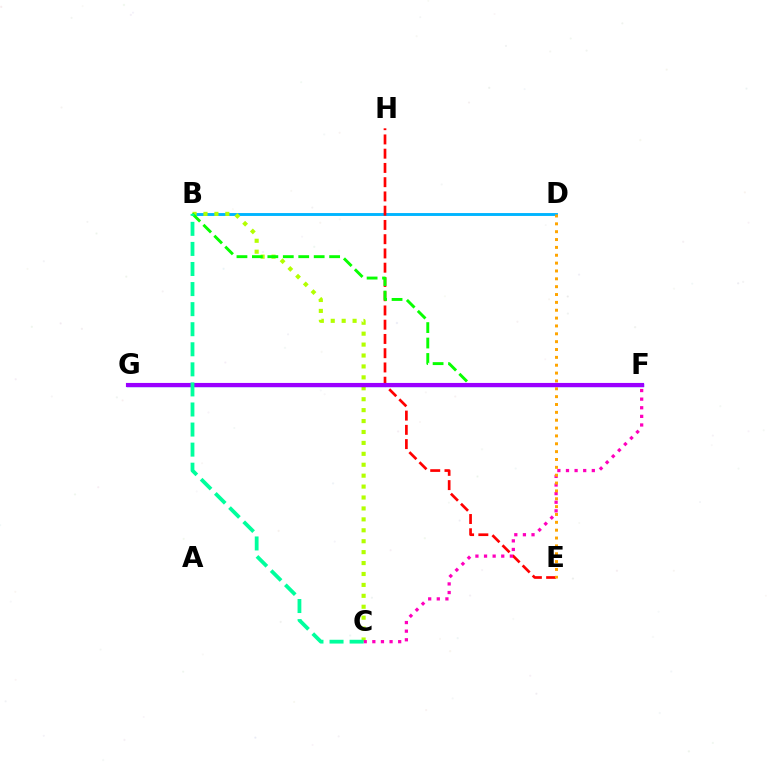{('B', 'D'): [{'color': '#00b5ff', 'line_style': 'solid', 'thickness': 2.09}], ('B', 'C'): [{'color': '#b3ff00', 'line_style': 'dotted', 'thickness': 2.97}, {'color': '#00ff9d', 'line_style': 'dashed', 'thickness': 2.73}], ('F', 'G'): [{'color': '#0010ff', 'line_style': 'solid', 'thickness': 2.38}, {'color': '#9b00ff', 'line_style': 'solid', 'thickness': 2.97}], ('E', 'H'): [{'color': '#ff0000', 'line_style': 'dashed', 'thickness': 1.94}], ('B', 'F'): [{'color': '#08ff00', 'line_style': 'dashed', 'thickness': 2.1}], ('C', 'F'): [{'color': '#ff00bd', 'line_style': 'dotted', 'thickness': 2.34}], ('D', 'E'): [{'color': '#ffa500', 'line_style': 'dotted', 'thickness': 2.13}]}